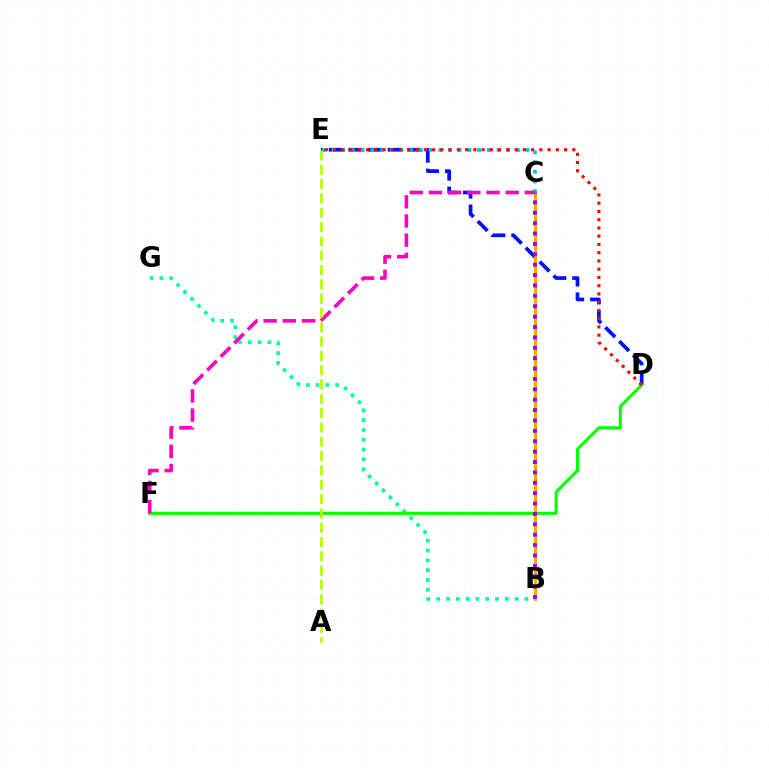{('D', 'E'): [{'color': '#0010ff', 'line_style': 'dashed', 'thickness': 2.67}, {'color': '#ff0000', 'line_style': 'dotted', 'thickness': 2.24}], ('B', 'C'): [{'color': '#ffa500', 'line_style': 'solid', 'thickness': 2.24}, {'color': '#9b00ff', 'line_style': 'dotted', 'thickness': 2.82}], ('B', 'G'): [{'color': '#00ff9d', 'line_style': 'dotted', 'thickness': 2.66}], ('C', 'E'): [{'color': '#00b5ff', 'line_style': 'dotted', 'thickness': 2.64}], ('D', 'F'): [{'color': '#08ff00', 'line_style': 'solid', 'thickness': 2.22}], ('C', 'F'): [{'color': '#ff00bd', 'line_style': 'dashed', 'thickness': 2.61}], ('A', 'E'): [{'color': '#b3ff00', 'line_style': 'dashed', 'thickness': 1.94}]}